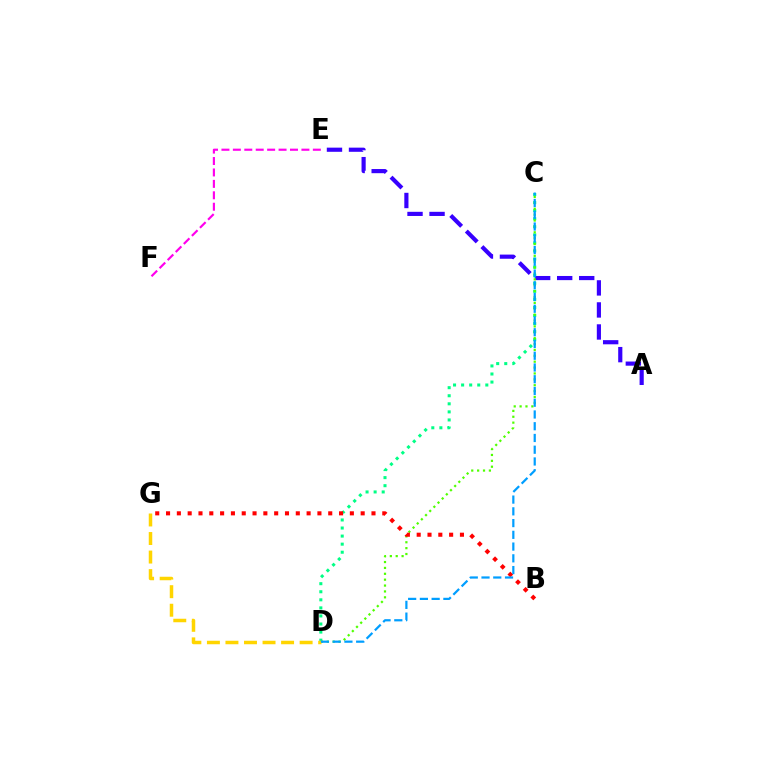{('C', 'D'): [{'color': '#00ff86', 'line_style': 'dotted', 'thickness': 2.19}, {'color': '#4fff00', 'line_style': 'dotted', 'thickness': 1.6}, {'color': '#009eff', 'line_style': 'dashed', 'thickness': 1.6}], ('A', 'E'): [{'color': '#3700ff', 'line_style': 'dashed', 'thickness': 2.99}], ('D', 'G'): [{'color': '#ffd500', 'line_style': 'dashed', 'thickness': 2.52}], ('E', 'F'): [{'color': '#ff00ed', 'line_style': 'dashed', 'thickness': 1.55}], ('B', 'G'): [{'color': '#ff0000', 'line_style': 'dotted', 'thickness': 2.94}]}